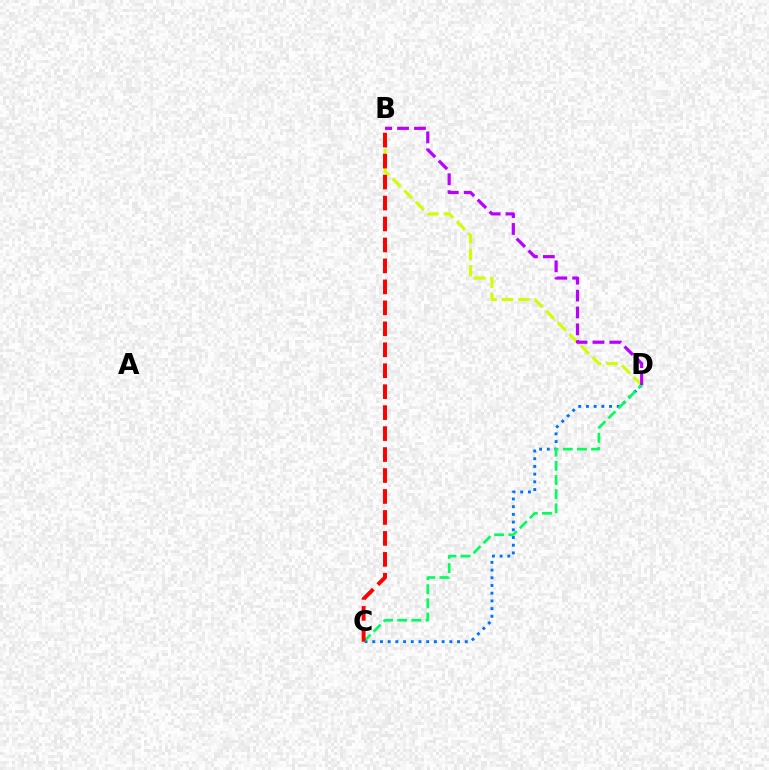{('C', 'D'): [{'color': '#0074ff', 'line_style': 'dotted', 'thickness': 2.09}, {'color': '#00ff5c', 'line_style': 'dashed', 'thickness': 1.92}], ('B', 'D'): [{'color': '#d1ff00', 'line_style': 'dashed', 'thickness': 2.23}, {'color': '#b900ff', 'line_style': 'dashed', 'thickness': 2.3}], ('B', 'C'): [{'color': '#ff0000', 'line_style': 'dashed', 'thickness': 2.85}]}